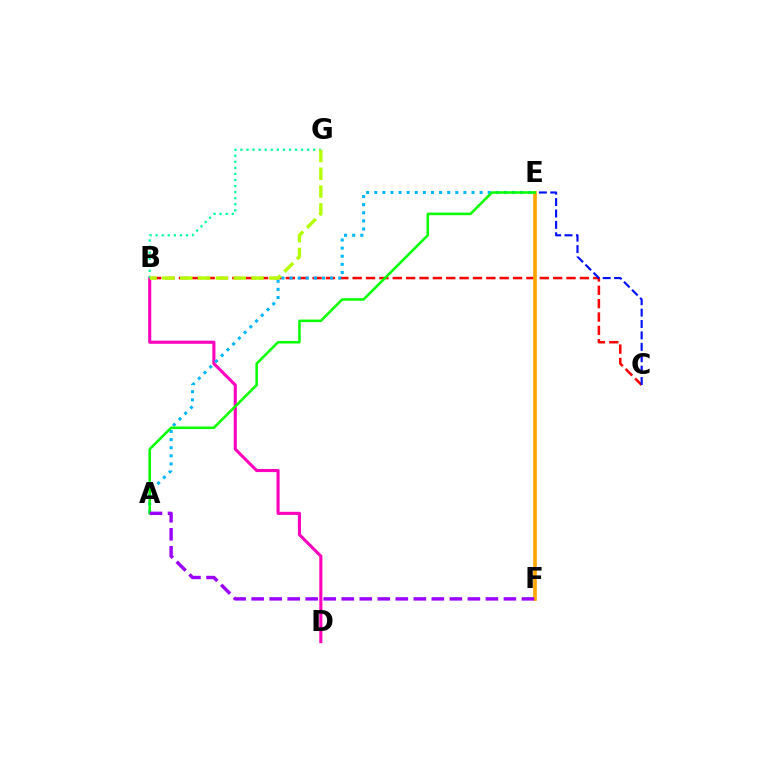{('B', 'D'): [{'color': '#ff00bd', 'line_style': 'solid', 'thickness': 2.22}], ('B', 'C'): [{'color': '#ff0000', 'line_style': 'dashed', 'thickness': 1.82}], ('C', 'E'): [{'color': '#0010ff', 'line_style': 'dashed', 'thickness': 1.55}], ('A', 'E'): [{'color': '#00b5ff', 'line_style': 'dotted', 'thickness': 2.2}, {'color': '#08ff00', 'line_style': 'solid', 'thickness': 1.83}], ('E', 'F'): [{'color': '#ffa500', 'line_style': 'solid', 'thickness': 2.64}], ('B', 'G'): [{'color': '#00ff9d', 'line_style': 'dotted', 'thickness': 1.65}, {'color': '#b3ff00', 'line_style': 'dashed', 'thickness': 2.42}], ('A', 'F'): [{'color': '#9b00ff', 'line_style': 'dashed', 'thickness': 2.45}]}